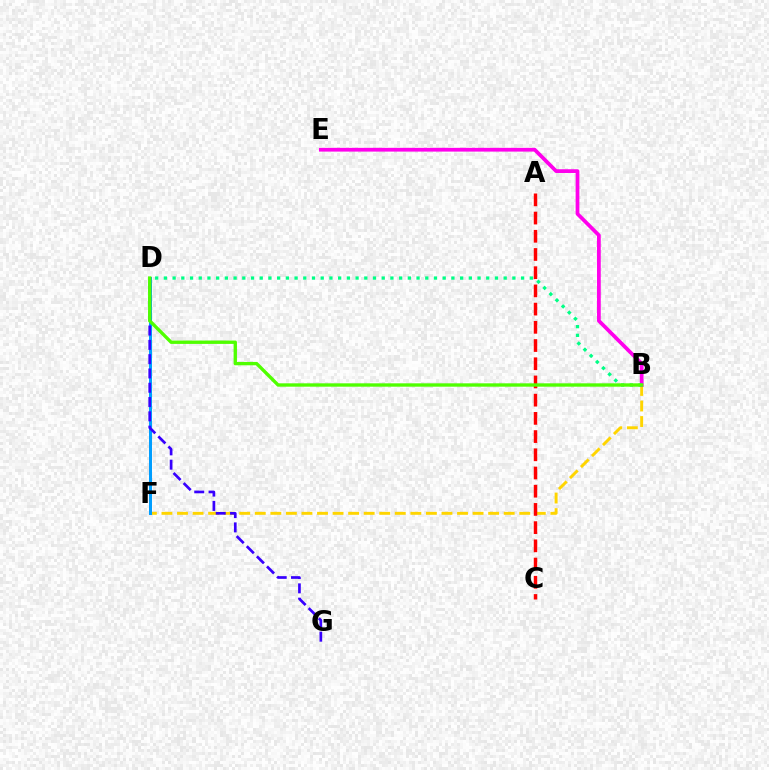{('B', 'F'): [{'color': '#ffd500', 'line_style': 'dashed', 'thickness': 2.11}], ('B', 'E'): [{'color': '#ff00ed', 'line_style': 'solid', 'thickness': 2.7}], ('D', 'F'): [{'color': '#009eff', 'line_style': 'solid', 'thickness': 2.17}], ('D', 'G'): [{'color': '#3700ff', 'line_style': 'dashed', 'thickness': 1.94}], ('B', 'D'): [{'color': '#00ff86', 'line_style': 'dotted', 'thickness': 2.37}, {'color': '#4fff00', 'line_style': 'solid', 'thickness': 2.42}], ('A', 'C'): [{'color': '#ff0000', 'line_style': 'dashed', 'thickness': 2.47}]}